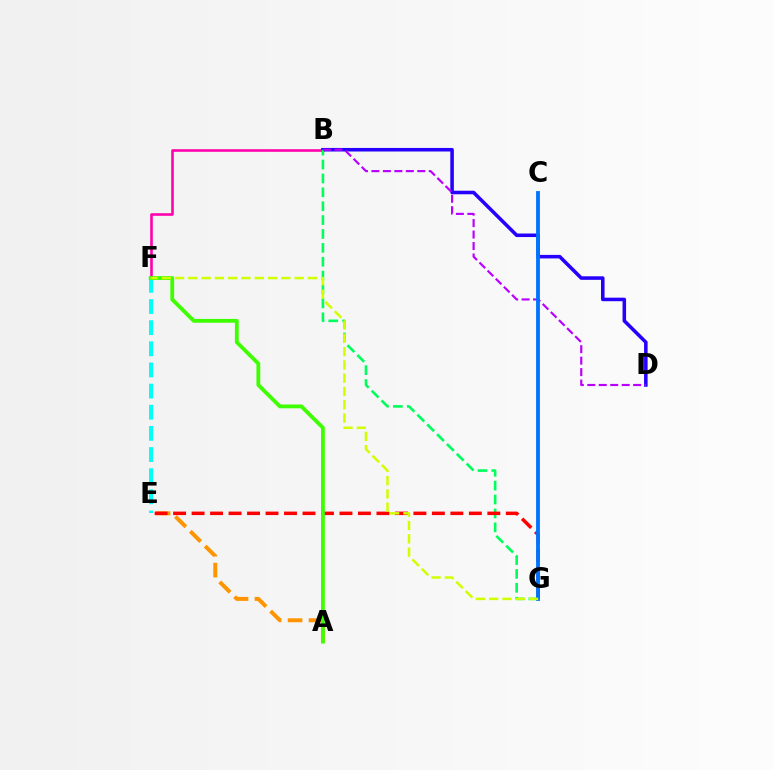{('B', 'F'): [{'color': '#ff00ac', 'line_style': 'solid', 'thickness': 1.87}], ('A', 'E'): [{'color': '#ff9400', 'line_style': 'dashed', 'thickness': 2.85}], ('B', 'D'): [{'color': '#2500ff', 'line_style': 'solid', 'thickness': 2.55}, {'color': '#b900ff', 'line_style': 'dashed', 'thickness': 1.56}], ('E', 'F'): [{'color': '#00fff6', 'line_style': 'dashed', 'thickness': 2.87}], ('B', 'G'): [{'color': '#00ff5c', 'line_style': 'dashed', 'thickness': 1.89}], ('E', 'G'): [{'color': '#ff0000', 'line_style': 'dashed', 'thickness': 2.51}], ('A', 'F'): [{'color': '#3dff00', 'line_style': 'solid', 'thickness': 2.74}], ('C', 'G'): [{'color': '#0074ff', 'line_style': 'solid', 'thickness': 2.75}], ('F', 'G'): [{'color': '#d1ff00', 'line_style': 'dashed', 'thickness': 1.81}]}